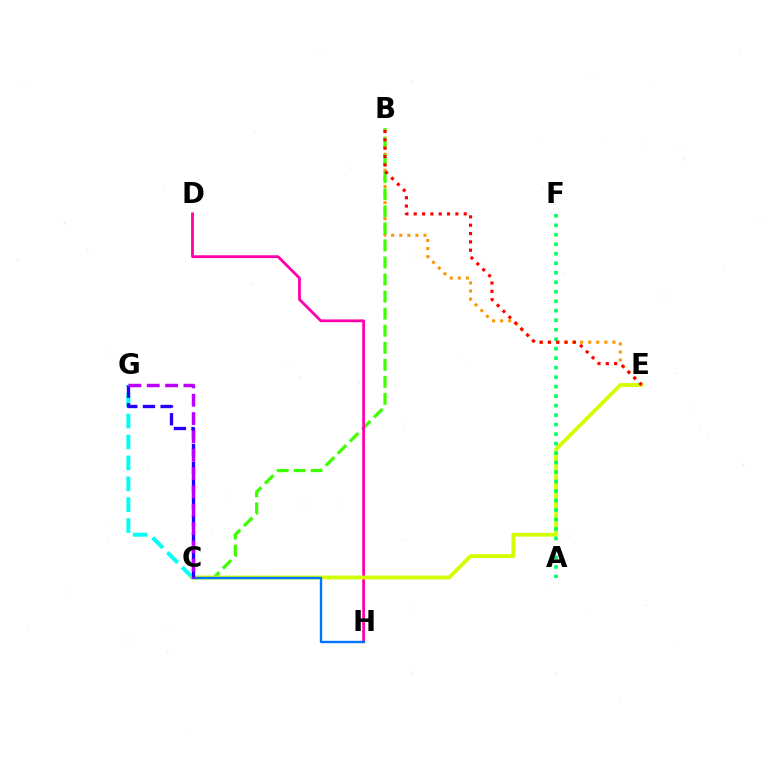{('C', 'G'): [{'color': '#00fff6', 'line_style': 'dashed', 'thickness': 2.84}, {'color': '#2500ff', 'line_style': 'dashed', 'thickness': 2.4}, {'color': '#b900ff', 'line_style': 'dashed', 'thickness': 2.49}], ('B', 'E'): [{'color': '#ff9400', 'line_style': 'dotted', 'thickness': 2.19}, {'color': '#ff0000', 'line_style': 'dotted', 'thickness': 2.26}], ('B', 'C'): [{'color': '#3dff00', 'line_style': 'dashed', 'thickness': 2.32}], ('D', 'H'): [{'color': '#ff00ac', 'line_style': 'solid', 'thickness': 2.01}], ('C', 'E'): [{'color': '#d1ff00', 'line_style': 'solid', 'thickness': 2.74}], ('C', 'H'): [{'color': '#0074ff', 'line_style': 'solid', 'thickness': 1.72}], ('A', 'F'): [{'color': '#00ff5c', 'line_style': 'dotted', 'thickness': 2.58}]}